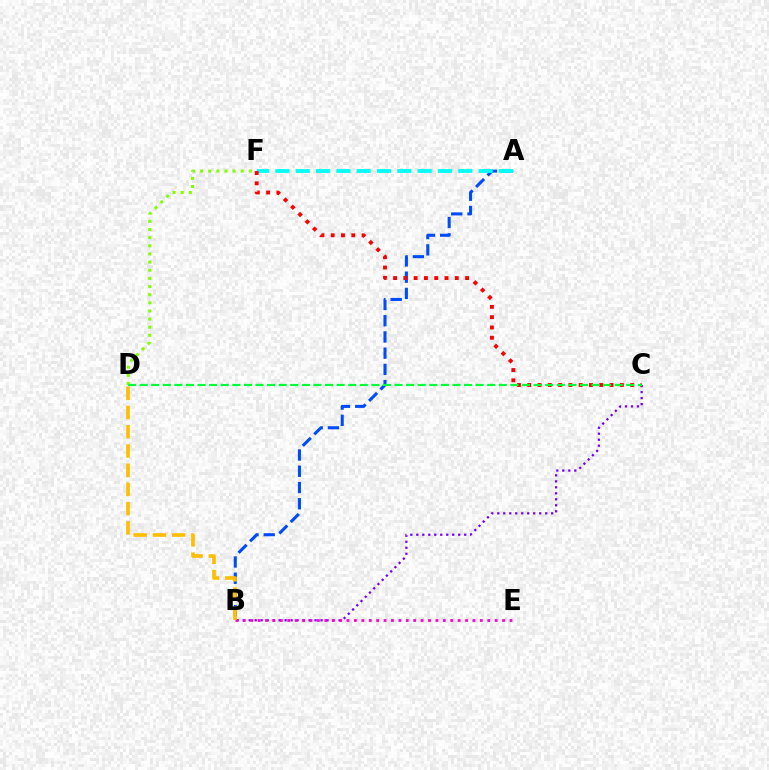{('A', 'B'): [{'color': '#004bff', 'line_style': 'dashed', 'thickness': 2.21}], ('A', 'F'): [{'color': '#00fff6', 'line_style': 'dashed', 'thickness': 2.76}], ('B', 'C'): [{'color': '#7200ff', 'line_style': 'dotted', 'thickness': 1.63}], ('B', 'E'): [{'color': '#ff00cf', 'line_style': 'dotted', 'thickness': 2.01}], ('C', 'F'): [{'color': '#ff0000', 'line_style': 'dotted', 'thickness': 2.8}], ('D', 'F'): [{'color': '#84ff00', 'line_style': 'dotted', 'thickness': 2.21}], ('C', 'D'): [{'color': '#00ff39', 'line_style': 'dashed', 'thickness': 1.57}], ('B', 'D'): [{'color': '#ffbd00', 'line_style': 'dashed', 'thickness': 2.61}]}